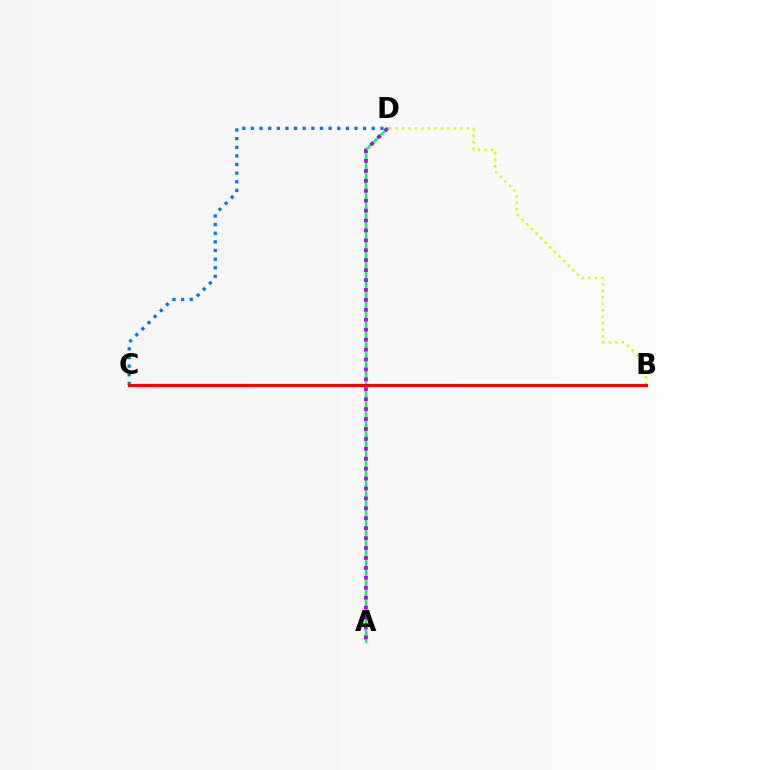{('C', 'D'): [{'color': '#0074ff', 'line_style': 'dotted', 'thickness': 2.35}], ('B', 'D'): [{'color': '#d1ff00', 'line_style': 'dotted', 'thickness': 1.77}], ('A', 'D'): [{'color': '#00ff5c', 'line_style': 'solid', 'thickness': 1.72}, {'color': '#b900ff', 'line_style': 'dotted', 'thickness': 2.7}], ('B', 'C'): [{'color': '#ff0000', 'line_style': 'solid', 'thickness': 2.21}]}